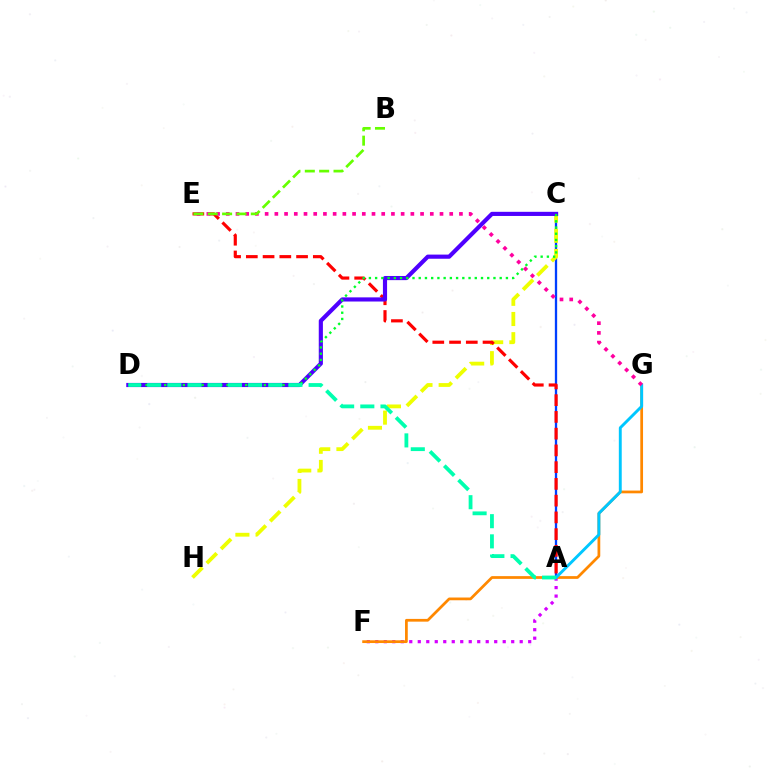{('A', 'C'): [{'color': '#003fff', 'line_style': 'solid', 'thickness': 1.66}], ('C', 'H'): [{'color': '#eeff00', 'line_style': 'dashed', 'thickness': 2.74}], ('A', 'F'): [{'color': '#d600ff', 'line_style': 'dotted', 'thickness': 2.31}], ('A', 'E'): [{'color': '#ff0000', 'line_style': 'dashed', 'thickness': 2.27}], ('F', 'G'): [{'color': '#ff8800', 'line_style': 'solid', 'thickness': 1.97}], ('C', 'D'): [{'color': '#4f00ff', 'line_style': 'solid', 'thickness': 2.99}, {'color': '#00ff27', 'line_style': 'dotted', 'thickness': 1.69}], ('A', 'G'): [{'color': '#00c7ff', 'line_style': 'solid', 'thickness': 2.09}], ('E', 'G'): [{'color': '#ff00a0', 'line_style': 'dotted', 'thickness': 2.64}], ('A', 'D'): [{'color': '#00ffaf', 'line_style': 'dashed', 'thickness': 2.74}], ('B', 'E'): [{'color': '#66ff00', 'line_style': 'dashed', 'thickness': 1.95}]}